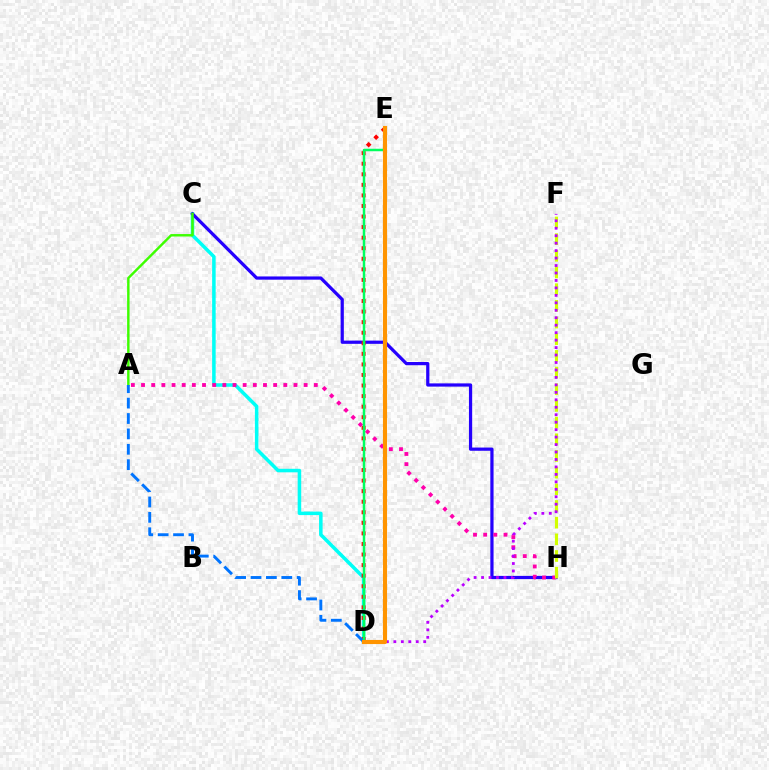{('C', 'D'): [{'color': '#00fff6', 'line_style': 'solid', 'thickness': 2.54}], ('C', 'H'): [{'color': '#2500ff', 'line_style': 'solid', 'thickness': 2.32}], ('D', 'E'): [{'color': '#ff0000', 'line_style': 'dotted', 'thickness': 2.87}, {'color': '#00ff5c', 'line_style': 'solid', 'thickness': 1.8}, {'color': '#ff9400', 'line_style': 'solid', 'thickness': 2.96}], ('A', 'C'): [{'color': '#3dff00', 'line_style': 'solid', 'thickness': 1.75}], ('A', 'D'): [{'color': '#0074ff', 'line_style': 'dashed', 'thickness': 2.09}], ('A', 'H'): [{'color': '#ff00ac', 'line_style': 'dotted', 'thickness': 2.76}], ('F', 'H'): [{'color': '#d1ff00', 'line_style': 'dashed', 'thickness': 2.27}], ('D', 'F'): [{'color': '#b900ff', 'line_style': 'dotted', 'thickness': 2.03}]}